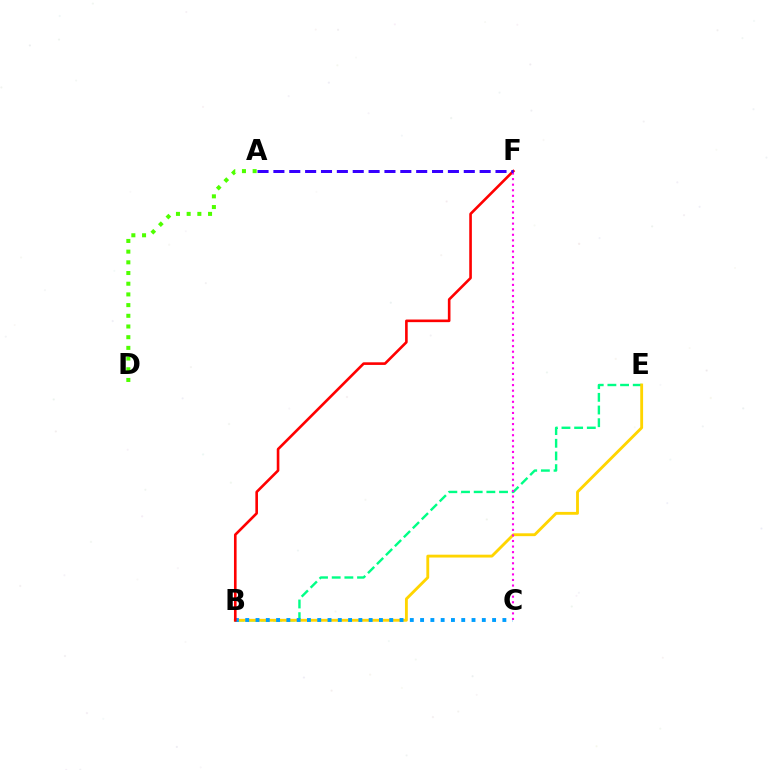{('B', 'E'): [{'color': '#00ff86', 'line_style': 'dashed', 'thickness': 1.72}, {'color': '#ffd500', 'line_style': 'solid', 'thickness': 2.05}], ('A', 'D'): [{'color': '#4fff00', 'line_style': 'dotted', 'thickness': 2.91}], ('B', 'C'): [{'color': '#009eff', 'line_style': 'dotted', 'thickness': 2.79}], ('B', 'F'): [{'color': '#ff0000', 'line_style': 'solid', 'thickness': 1.89}], ('C', 'F'): [{'color': '#ff00ed', 'line_style': 'dotted', 'thickness': 1.51}], ('A', 'F'): [{'color': '#3700ff', 'line_style': 'dashed', 'thickness': 2.16}]}